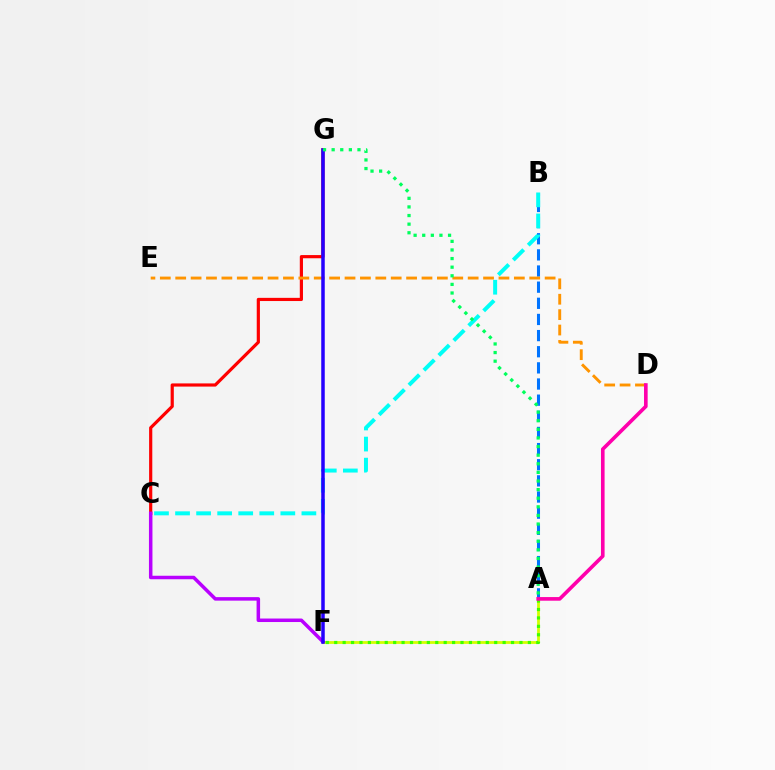{('A', 'F'): [{'color': '#d1ff00', 'line_style': 'solid', 'thickness': 2.0}, {'color': '#3dff00', 'line_style': 'dotted', 'thickness': 2.29}], ('C', 'G'): [{'color': '#ff0000', 'line_style': 'solid', 'thickness': 2.29}], ('C', 'F'): [{'color': '#b900ff', 'line_style': 'solid', 'thickness': 2.52}], ('A', 'B'): [{'color': '#0074ff', 'line_style': 'dashed', 'thickness': 2.19}], ('D', 'E'): [{'color': '#ff9400', 'line_style': 'dashed', 'thickness': 2.09}], ('B', 'C'): [{'color': '#00fff6', 'line_style': 'dashed', 'thickness': 2.86}], ('A', 'D'): [{'color': '#ff00ac', 'line_style': 'solid', 'thickness': 2.62}], ('F', 'G'): [{'color': '#2500ff', 'line_style': 'solid', 'thickness': 2.53}], ('A', 'G'): [{'color': '#00ff5c', 'line_style': 'dotted', 'thickness': 2.34}]}